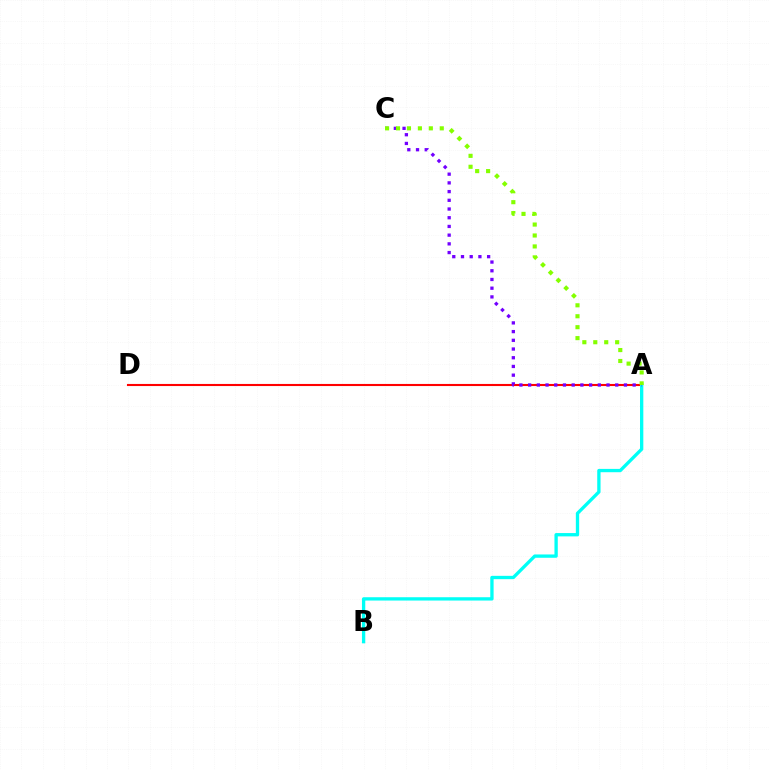{('A', 'D'): [{'color': '#ff0000', 'line_style': 'solid', 'thickness': 1.51}], ('A', 'B'): [{'color': '#00fff6', 'line_style': 'solid', 'thickness': 2.39}], ('A', 'C'): [{'color': '#7200ff', 'line_style': 'dotted', 'thickness': 2.37}, {'color': '#84ff00', 'line_style': 'dotted', 'thickness': 2.97}]}